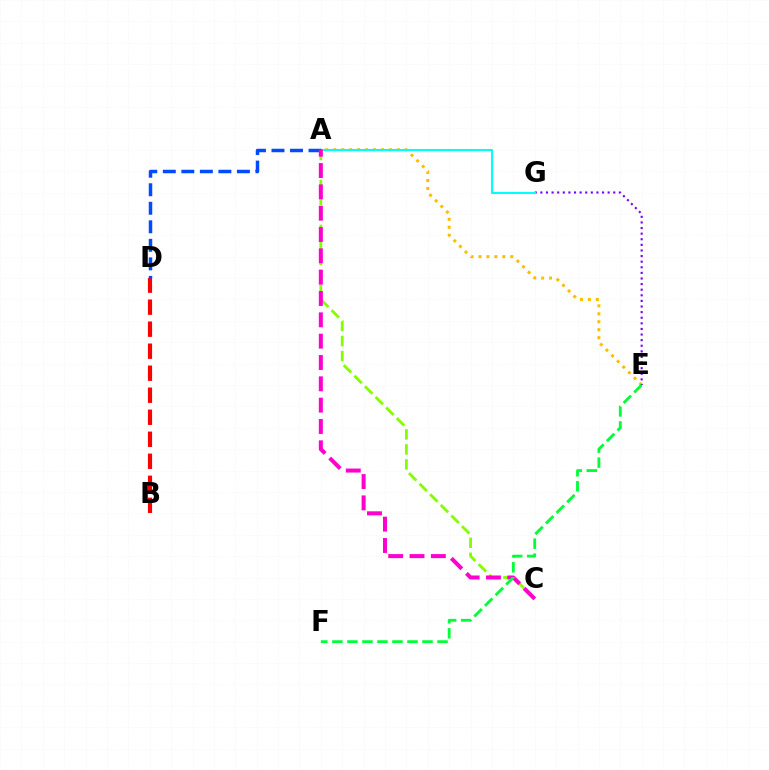{('B', 'D'): [{'color': '#ff0000', 'line_style': 'dashed', 'thickness': 2.99}], ('A', 'E'): [{'color': '#ffbd00', 'line_style': 'dotted', 'thickness': 2.16}], ('E', 'G'): [{'color': '#7200ff', 'line_style': 'dotted', 'thickness': 1.52}], ('A', 'G'): [{'color': '#00fff6', 'line_style': 'solid', 'thickness': 1.51}], ('A', 'C'): [{'color': '#84ff00', 'line_style': 'dashed', 'thickness': 2.04}, {'color': '#ff00cf', 'line_style': 'dashed', 'thickness': 2.9}], ('A', 'D'): [{'color': '#004bff', 'line_style': 'dashed', 'thickness': 2.52}], ('E', 'F'): [{'color': '#00ff39', 'line_style': 'dashed', 'thickness': 2.04}]}